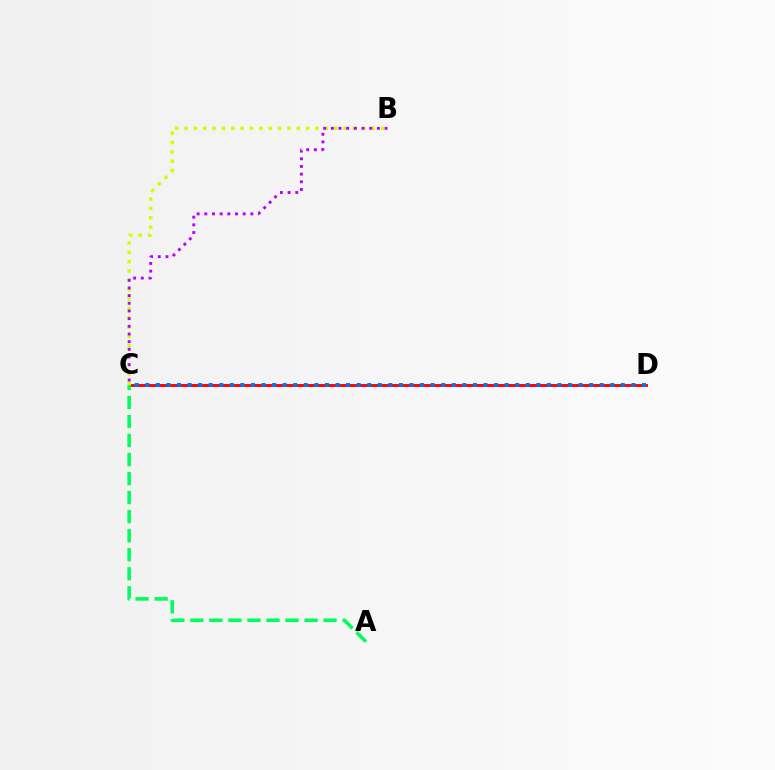{('C', 'D'): [{'color': '#ff0000', 'line_style': 'solid', 'thickness': 2.08}, {'color': '#0074ff', 'line_style': 'dotted', 'thickness': 2.87}], ('A', 'C'): [{'color': '#00ff5c', 'line_style': 'dashed', 'thickness': 2.59}], ('B', 'C'): [{'color': '#d1ff00', 'line_style': 'dotted', 'thickness': 2.54}, {'color': '#b900ff', 'line_style': 'dotted', 'thickness': 2.08}]}